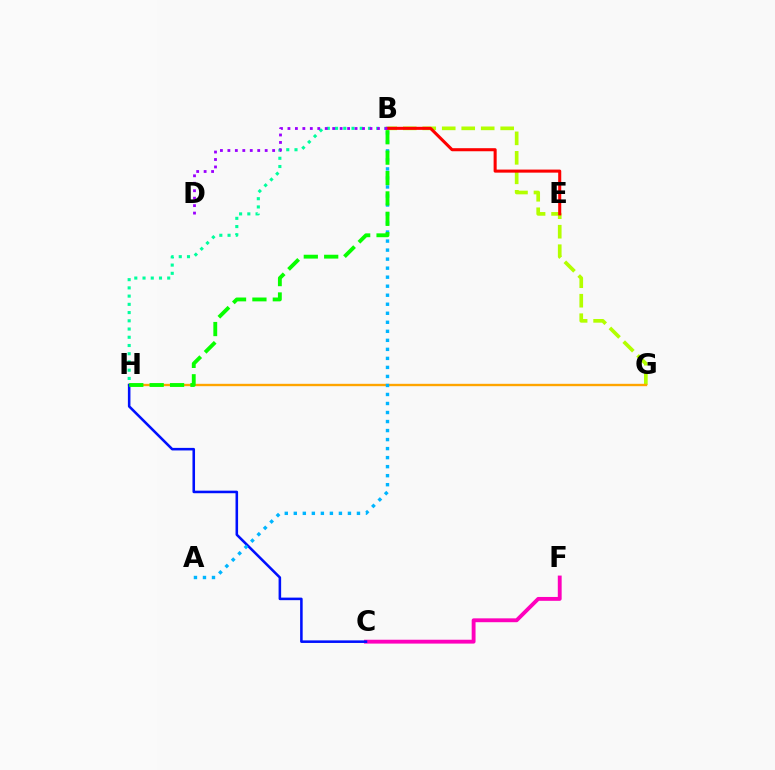{('B', 'G'): [{'color': '#b3ff00', 'line_style': 'dashed', 'thickness': 2.65}], ('C', 'F'): [{'color': '#ff00bd', 'line_style': 'solid', 'thickness': 2.78}], ('G', 'H'): [{'color': '#ffa500', 'line_style': 'solid', 'thickness': 1.71}], ('C', 'H'): [{'color': '#0010ff', 'line_style': 'solid', 'thickness': 1.84}], ('B', 'H'): [{'color': '#00ff9d', 'line_style': 'dotted', 'thickness': 2.24}, {'color': '#08ff00', 'line_style': 'dashed', 'thickness': 2.77}], ('B', 'E'): [{'color': '#ff0000', 'line_style': 'solid', 'thickness': 2.2}], ('B', 'D'): [{'color': '#9b00ff', 'line_style': 'dotted', 'thickness': 2.03}], ('A', 'B'): [{'color': '#00b5ff', 'line_style': 'dotted', 'thickness': 2.45}]}